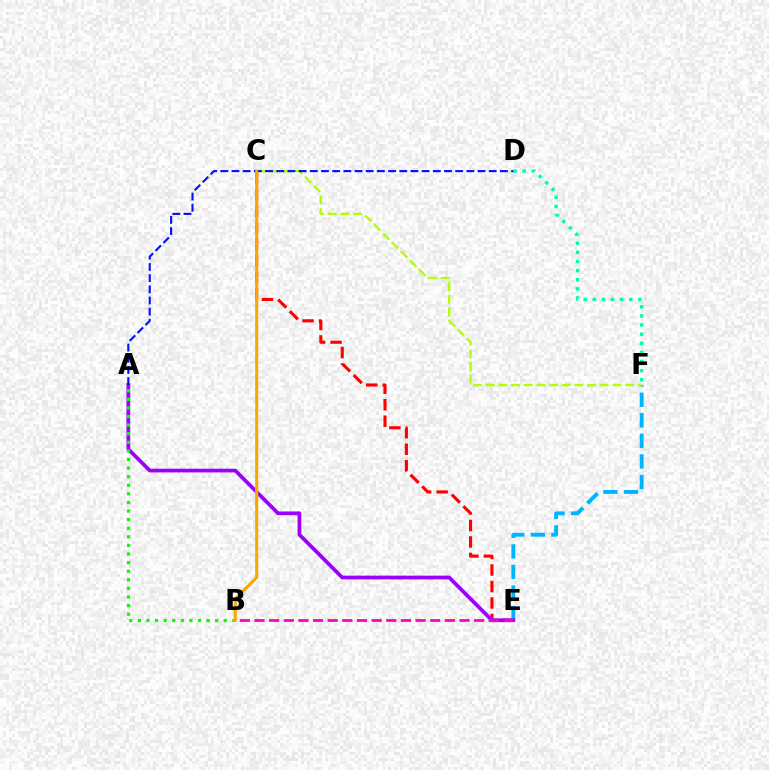{('D', 'F'): [{'color': '#00ff9d', 'line_style': 'dotted', 'thickness': 2.48}], ('E', 'F'): [{'color': '#00b5ff', 'line_style': 'dashed', 'thickness': 2.79}], ('C', 'E'): [{'color': '#ff0000', 'line_style': 'dashed', 'thickness': 2.24}], ('C', 'F'): [{'color': '#b3ff00', 'line_style': 'dashed', 'thickness': 1.72}], ('A', 'E'): [{'color': '#9b00ff', 'line_style': 'solid', 'thickness': 2.68}], ('B', 'E'): [{'color': '#ff00bd', 'line_style': 'dashed', 'thickness': 1.99}], ('A', 'D'): [{'color': '#0010ff', 'line_style': 'dashed', 'thickness': 1.52}], ('A', 'B'): [{'color': '#08ff00', 'line_style': 'dotted', 'thickness': 2.33}], ('B', 'C'): [{'color': '#ffa500', 'line_style': 'solid', 'thickness': 2.19}]}